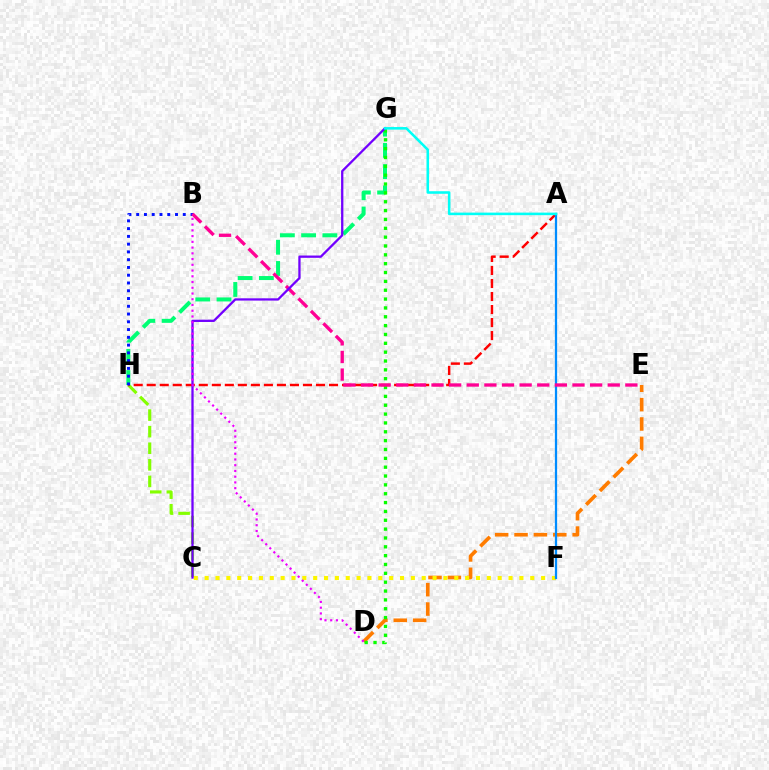{('C', 'H'): [{'color': '#84ff00', 'line_style': 'dashed', 'thickness': 2.25}], ('G', 'H'): [{'color': '#00ff74', 'line_style': 'dashed', 'thickness': 2.89}], ('A', 'H'): [{'color': '#ff0000', 'line_style': 'dashed', 'thickness': 1.77}], ('D', 'E'): [{'color': '#ff7c00', 'line_style': 'dashed', 'thickness': 2.63}], ('D', 'G'): [{'color': '#08ff00', 'line_style': 'dotted', 'thickness': 2.4}], ('C', 'F'): [{'color': '#fcf500', 'line_style': 'dotted', 'thickness': 2.95}], ('B', 'H'): [{'color': '#0010ff', 'line_style': 'dotted', 'thickness': 2.11}], ('A', 'F'): [{'color': '#008cff', 'line_style': 'solid', 'thickness': 1.62}], ('B', 'E'): [{'color': '#ff0094', 'line_style': 'dashed', 'thickness': 2.39}], ('C', 'G'): [{'color': '#7200ff', 'line_style': 'solid', 'thickness': 1.65}], ('A', 'G'): [{'color': '#00fff6', 'line_style': 'solid', 'thickness': 1.84}], ('B', 'D'): [{'color': '#ee00ff', 'line_style': 'dotted', 'thickness': 1.56}]}